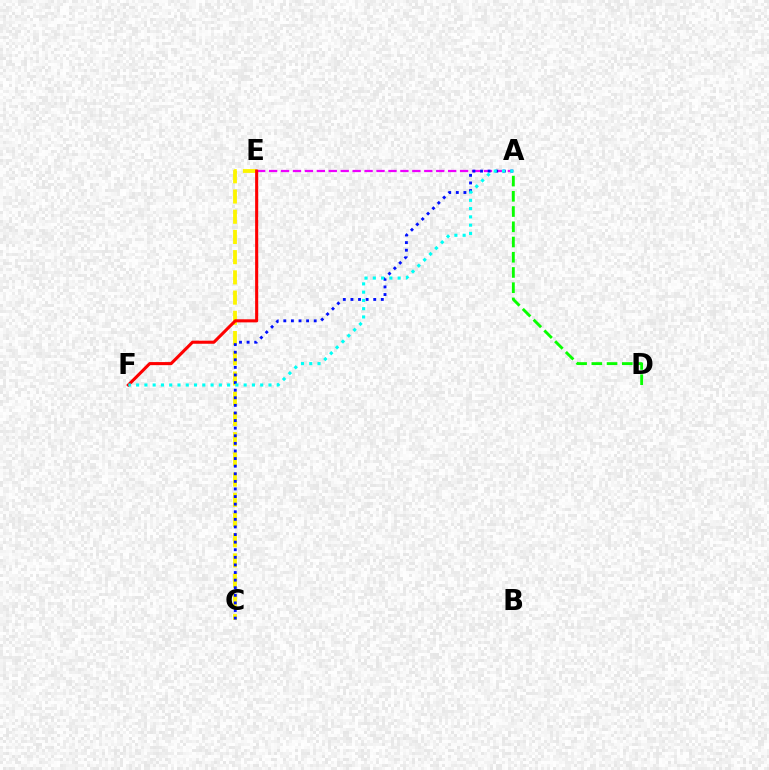{('A', 'E'): [{'color': '#ee00ff', 'line_style': 'dashed', 'thickness': 1.62}], ('C', 'E'): [{'color': '#fcf500', 'line_style': 'dashed', 'thickness': 2.75}], ('E', 'F'): [{'color': '#ff0000', 'line_style': 'solid', 'thickness': 2.21}], ('A', 'C'): [{'color': '#0010ff', 'line_style': 'dotted', 'thickness': 2.06}], ('A', 'D'): [{'color': '#08ff00', 'line_style': 'dashed', 'thickness': 2.07}], ('A', 'F'): [{'color': '#00fff6', 'line_style': 'dotted', 'thickness': 2.25}]}